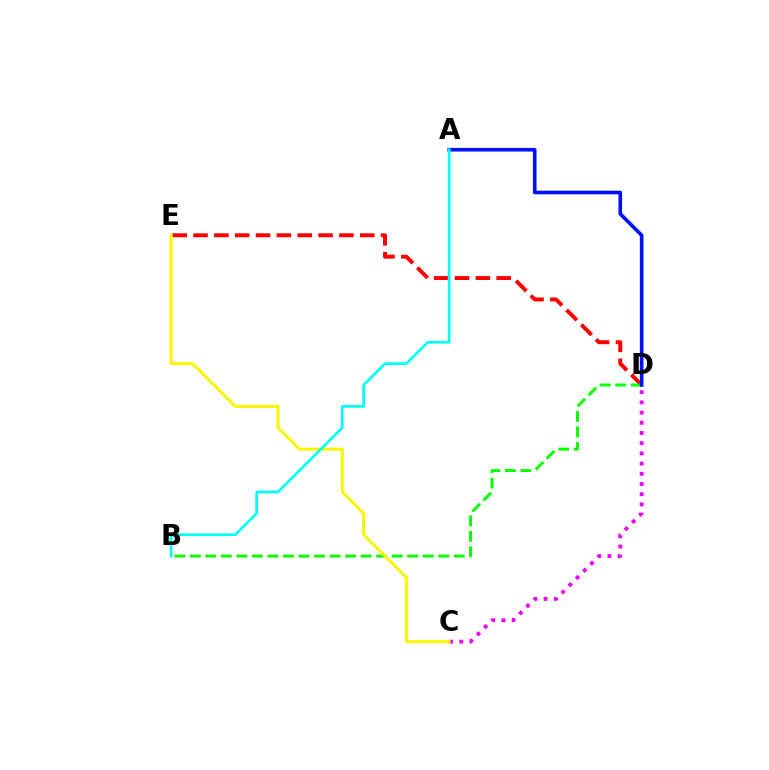{('D', 'E'): [{'color': '#ff0000', 'line_style': 'dashed', 'thickness': 2.83}], ('B', 'D'): [{'color': '#08ff00', 'line_style': 'dashed', 'thickness': 2.11}], ('A', 'D'): [{'color': '#0010ff', 'line_style': 'solid', 'thickness': 2.61}], ('C', 'D'): [{'color': '#ee00ff', 'line_style': 'dotted', 'thickness': 2.77}], ('C', 'E'): [{'color': '#fcf500', 'line_style': 'solid', 'thickness': 2.16}], ('A', 'B'): [{'color': '#00fff6', 'line_style': 'solid', 'thickness': 1.95}]}